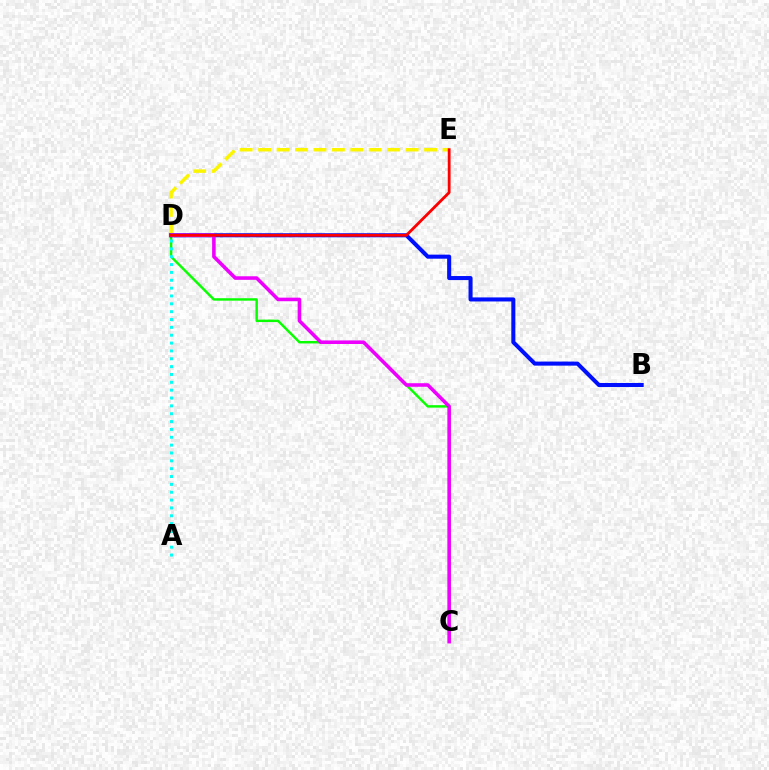{('D', 'E'): [{'color': '#fcf500', 'line_style': 'dashed', 'thickness': 2.51}, {'color': '#ff0000', 'line_style': 'solid', 'thickness': 2.03}], ('C', 'D'): [{'color': '#08ff00', 'line_style': 'solid', 'thickness': 1.76}, {'color': '#ee00ff', 'line_style': 'solid', 'thickness': 2.57}], ('B', 'D'): [{'color': '#0010ff', 'line_style': 'solid', 'thickness': 2.92}], ('A', 'D'): [{'color': '#00fff6', 'line_style': 'dotted', 'thickness': 2.13}]}